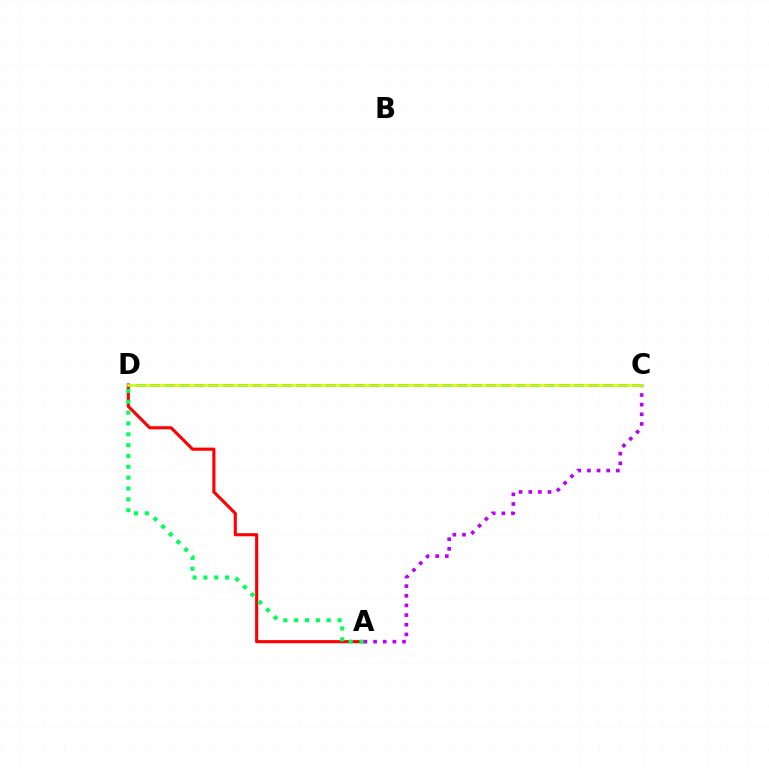{('A', 'D'): [{'color': '#ff0000', 'line_style': 'solid', 'thickness': 2.24}, {'color': '#00ff5c', 'line_style': 'dotted', 'thickness': 2.95}], ('A', 'C'): [{'color': '#b900ff', 'line_style': 'dotted', 'thickness': 2.62}], ('C', 'D'): [{'color': '#0074ff', 'line_style': 'dashed', 'thickness': 1.99}, {'color': '#d1ff00', 'line_style': 'solid', 'thickness': 1.87}]}